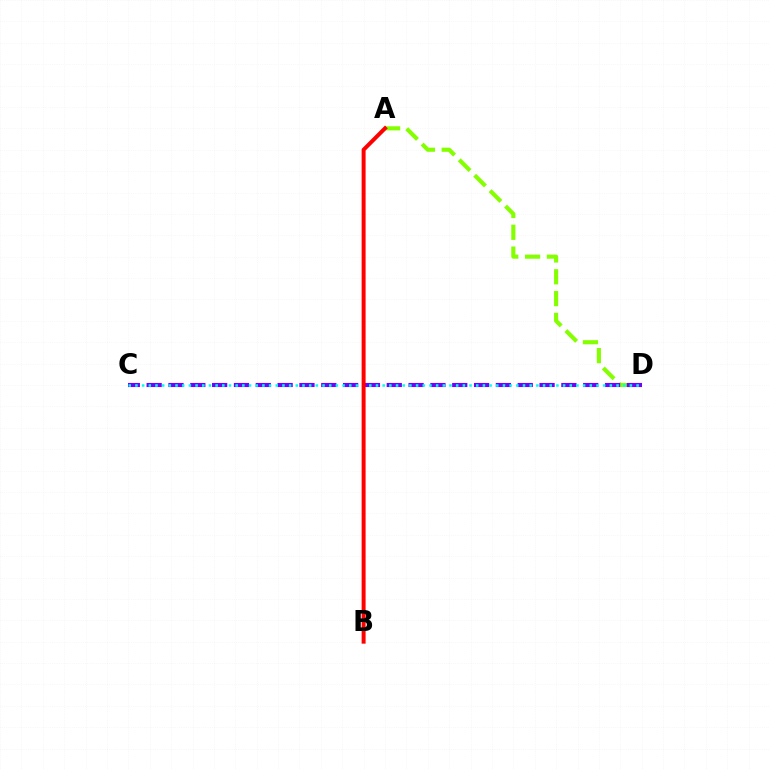{('A', 'D'): [{'color': '#84ff00', 'line_style': 'dashed', 'thickness': 2.96}], ('C', 'D'): [{'color': '#7200ff', 'line_style': 'dashed', 'thickness': 2.97}, {'color': '#00fff6', 'line_style': 'dotted', 'thickness': 1.82}], ('A', 'B'): [{'color': '#ff0000', 'line_style': 'solid', 'thickness': 2.86}]}